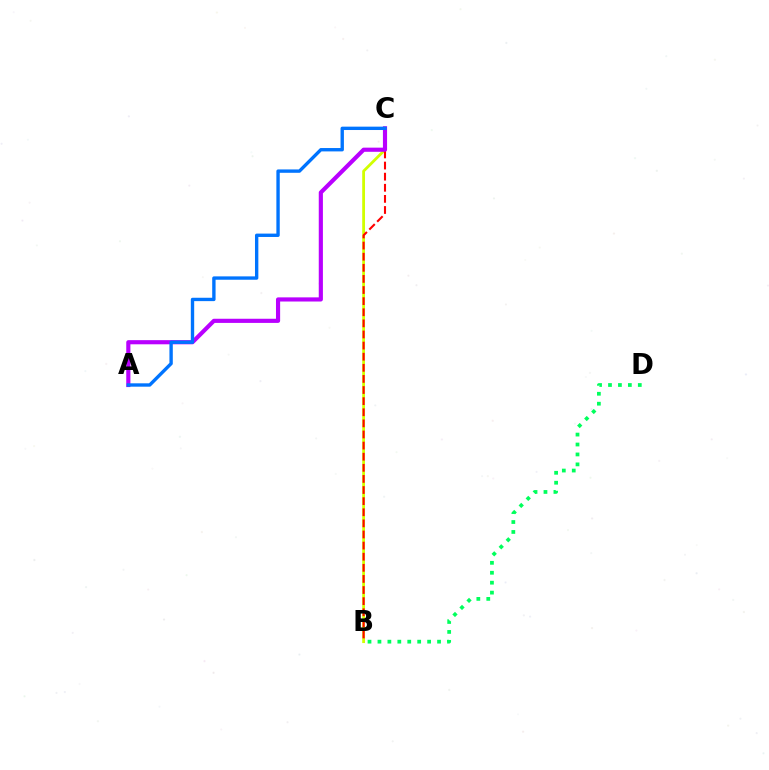{('B', 'C'): [{'color': '#d1ff00', 'line_style': 'solid', 'thickness': 2.02}, {'color': '#ff0000', 'line_style': 'dashed', 'thickness': 1.51}], ('B', 'D'): [{'color': '#00ff5c', 'line_style': 'dotted', 'thickness': 2.7}], ('A', 'C'): [{'color': '#b900ff', 'line_style': 'solid', 'thickness': 2.99}, {'color': '#0074ff', 'line_style': 'solid', 'thickness': 2.42}]}